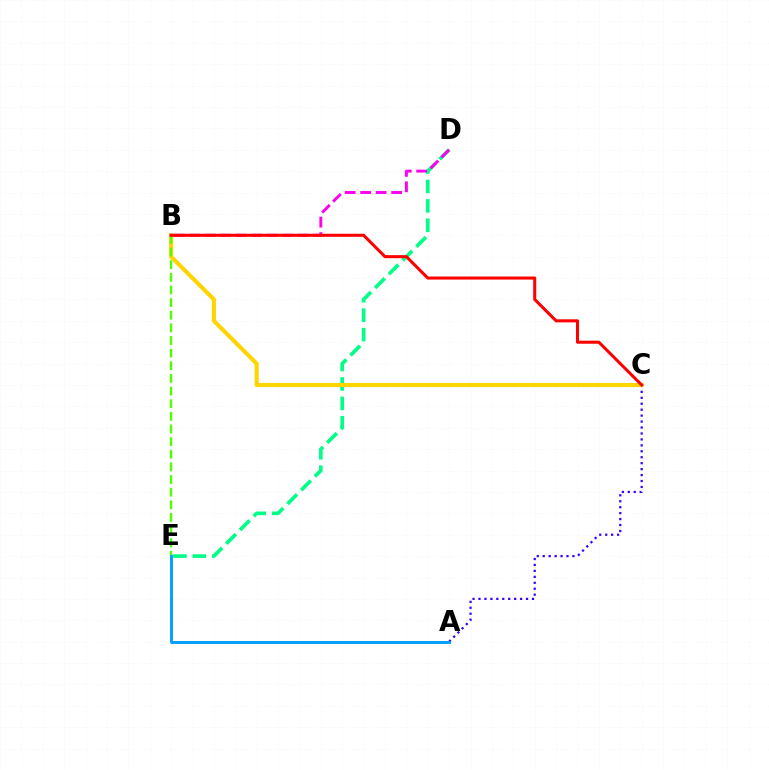{('A', 'C'): [{'color': '#3700ff', 'line_style': 'dotted', 'thickness': 1.62}], ('D', 'E'): [{'color': '#00ff86', 'line_style': 'dashed', 'thickness': 2.64}], ('B', 'C'): [{'color': '#ffd500', 'line_style': 'solid', 'thickness': 2.95}, {'color': '#ff0000', 'line_style': 'solid', 'thickness': 2.19}], ('B', 'E'): [{'color': '#4fff00', 'line_style': 'dashed', 'thickness': 1.72}], ('B', 'D'): [{'color': '#ff00ed', 'line_style': 'dashed', 'thickness': 2.1}], ('A', 'E'): [{'color': '#009eff', 'line_style': 'solid', 'thickness': 2.08}]}